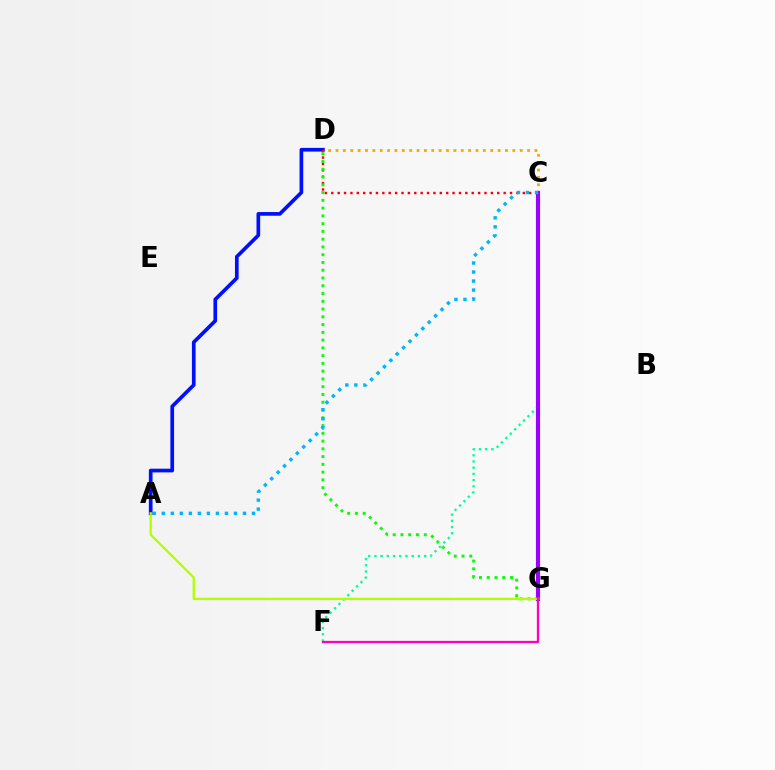{('A', 'D'): [{'color': '#0010ff', 'line_style': 'solid', 'thickness': 2.66}], ('C', 'D'): [{'color': '#ff0000', 'line_style': 'dotted', 'thickness': 1.73}, {'color': '#ffa500', 'line_style': 'dotted', 'thickness': 2.0}], ('D', 'G'): [{'color': '#08ff00', 'line_style': 'dotted', 'thickness': 2.11}], ('C', 'F'): [{'color': '#00ff9d', 'line_style': 'dotted', 'thickness': 1.69}], ('C', 'G'): [{'color': '#9b00ff', 'line_style': 'solid', 'thickness': 2.97}], ('A', 'C'): [{'color': '#00b5ff', 'line_style': 'dotted', 'thickness': 2.45}], ('A', 'G'): [{'color': '#b3ff00', 'line_style': 'solid', 'thickness': 1.67}], ('F', 'G'): [{'color': '#ff00bd', 'line_style': 'solid', 'thickness': 1.65}]}